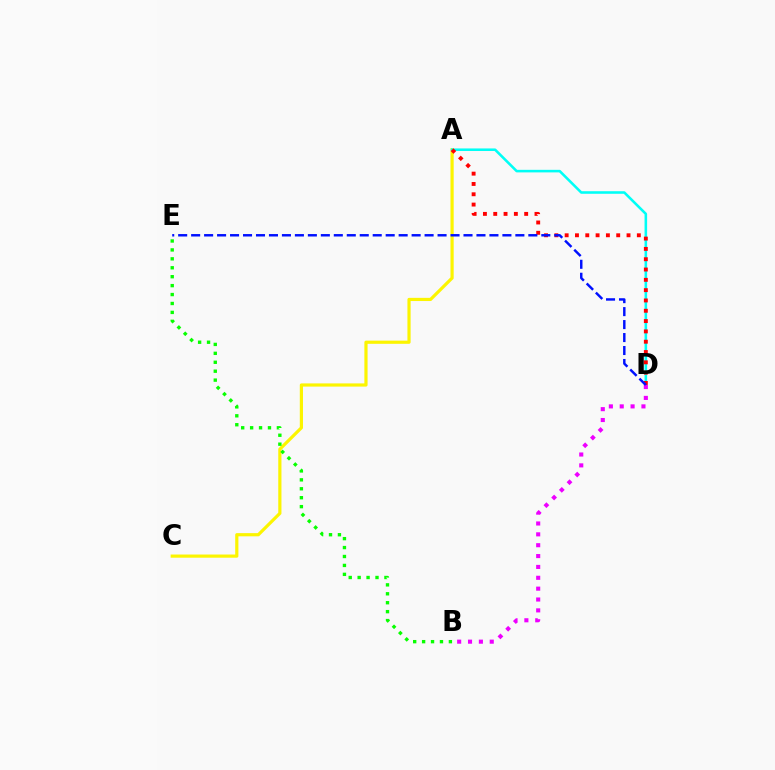{('A', 'C'): [{'color': '#fcf500', 'line_style': 'solid', 'thickness': 2.3}], ('A', 'D'): [{'color': '#00fff6', 'line_style': 'solid', 'thickness': 1.85}, {'color': '#ff0000', 'line_style': 'dotted', 'thickness': 2.8}], ('B', 'E'): [{'color': '#08ff00', 'line_style': 'dotted', 'thickness': 2.43}], ('B', 'D'): [{'color': '#ee00ff', 'line_style': 'dotted', 'thickness': 2.95}], ('D', 'E'): [{'color': '#0010ff', 'line_style': 'dashed', 'thickness': 1.76}]}